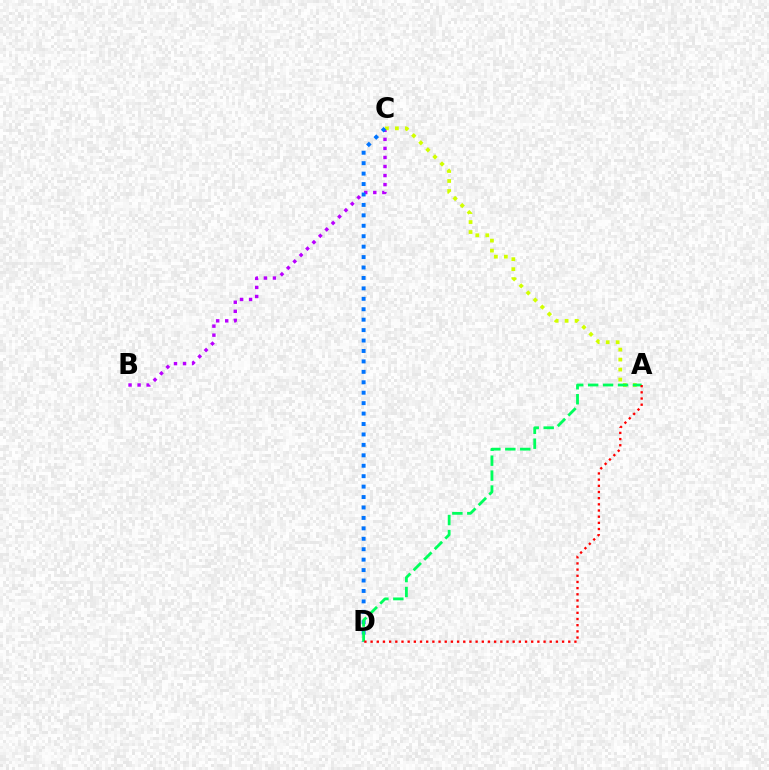{('B', 'C'): [{'color': '#b900ff', 'line_style': 'dotted', 'thickness': 2.46}], ('A', 'C'): [{'color': '#d1ff00', 'line_style': 'dotted', 'thickness': 2.71}], ('C', 'D'): [{'color': '#0074ff', 'line_style': 'dotted', 'thickness': 2.83}], ('A', 'D'): [{'color': '#00ff5c', 'line_style': 'dashed', 'thickness': 2.03}, {'color': '#ff0000', 'line_style': 'dotted', 'thickness': 1.68}]}